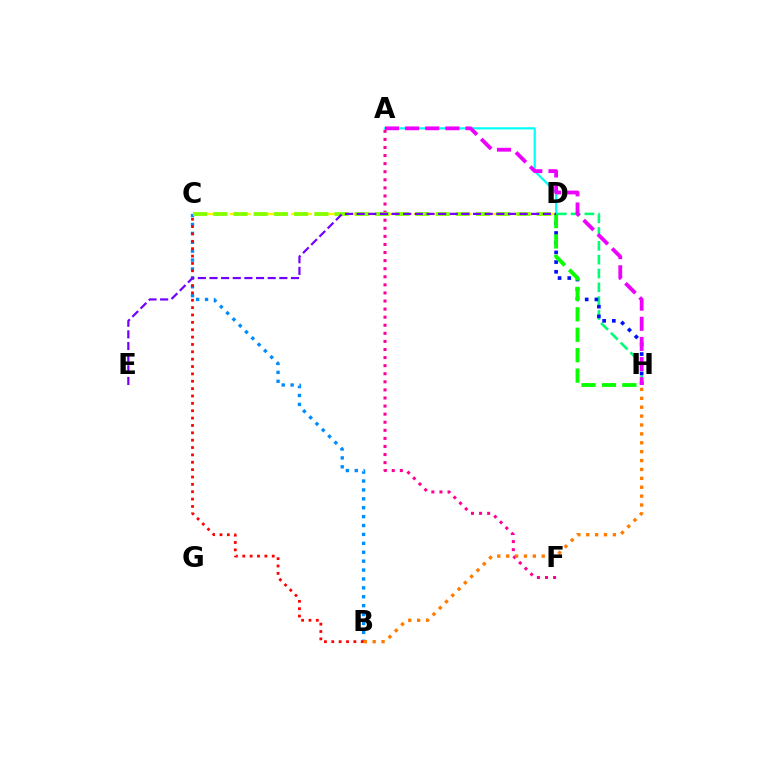{('D', 'H'): [{'color': '#00ff74', 'line_style': 'dashed', 'thickness': 1.88}, {'color': '#0010ff', 'line_style': 'dotted', 'thickness': 2.64}, {'color': '#08ff00', 'line_style': 'dashed', 'thickness': 2.78}], ('B', 'C'): [{'color': '#008cff', 'line_style': 'dotted', 'thickness': 2.42}, {'color': '#ff0000', 'line_style': 'dotted', 'thickness': 2.0}], ('A', 'D'): [{'color': '#00fff6', 'line_style': 'solid', 'thickness': 1.58}], ('C', 'D'): [{'color': '#fcf500', 'line_style': 'dashed', 'thickness': 1.67}, {'color': '#84ff00', 'line_style': 'dashed', 'thickness': 2.75}], ('A', 'H'): [{'color': '#ee00ff', 'line_style': 'dashed', 'thickness': 2.73}], ('A', 'F'): [{'color': '#ff0094', 'line_style': 'dotted', 'thickness': 2.2}], ('D', 'E'): [{'color': '#7200ff', 'line_style': 'dashed', 'thickness': 1.58}], ('B', 'H'): [{'color': '#ff7c00', 'line_style': 'dotted', 'thickness': 2.42}]}